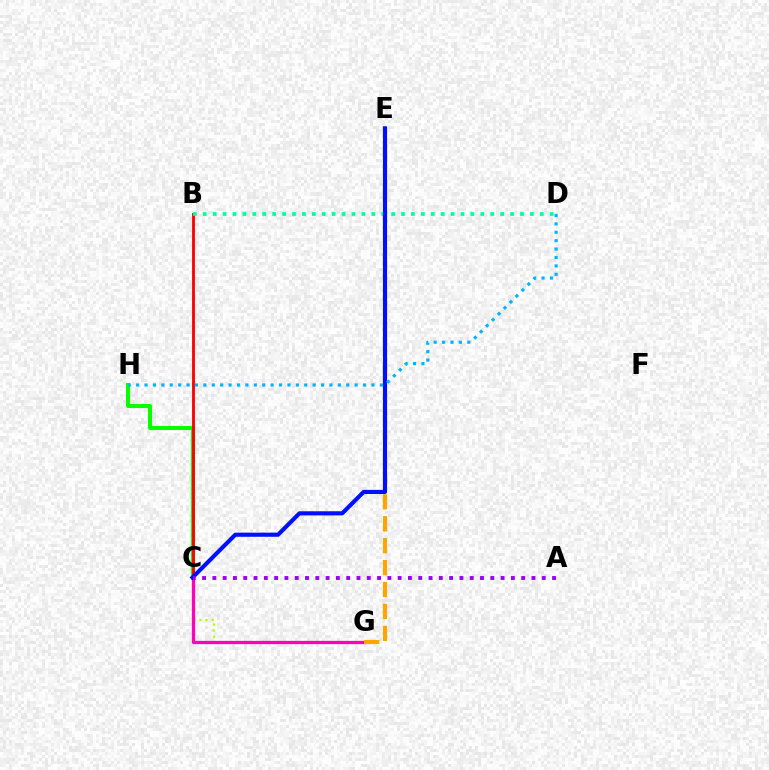{('C', 'G'): [{'color': '#b3ff00', 'line_style': 'dotted', 'thickness': 1.64}, {'color': '#ff00bd', 'line_style': 'solid', 'thickness': 2.34}], ('E', 'G'): [{'color': '#ffa500', 'line_style': 'dashed', 'thickness': 2.98}], ('C', 'H'): [{'color': '#08ff00', 'line_style': 'solid', 'thickness': 2.91}], ('B', 'C'): [{'color': '#ff0000', 'line_style': 'solid', 'thickness': 2.05}], ('B', 'D'): [{'color': '#00ff9d', 'line_style': 'dotted', 'thickness': 2.69}], ('C', 'E'): [{'color': '#0010ff', 'line_style': 'solid', 'thickness': 2.97}], ('A', 'C'): [{'color': '#9b00ff', 'line_style': 'dotted', 'thickness': 2.8}], ('D', 'H'): [{'color': '#00b5ff', 'line_style': 'dotted', 'thickness': 2.28}]}